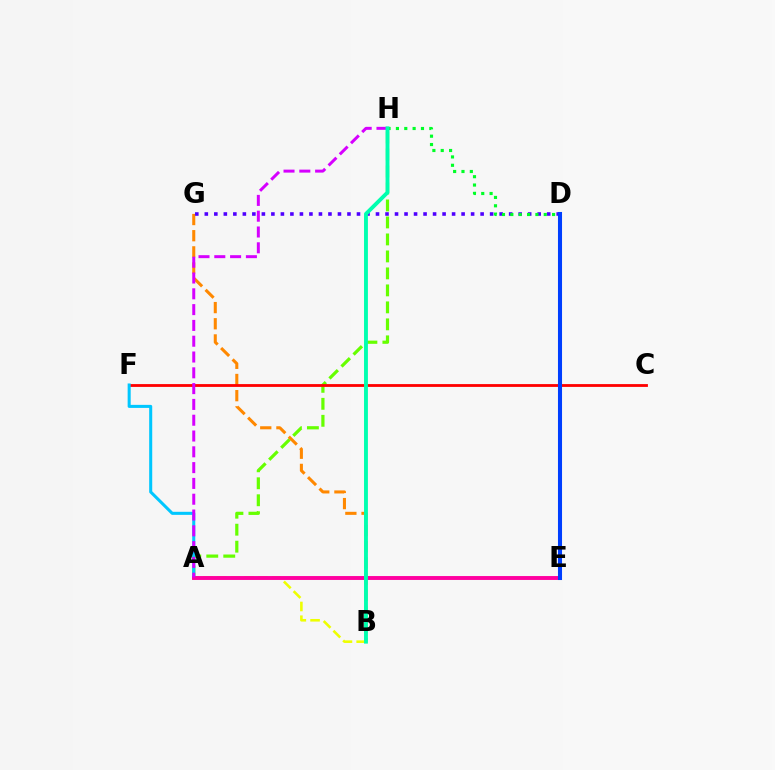{('A', 'H'): [{'color': '#66ff00', 'line_style': 'dashed', 'thickness': 2.31}, {'color': '#d600ff', 'line_style': 'dashed', 'thickness': 2.15}], ('B', 'G'): [{'color': '#ff8800', 'line_style': 'dashed', 'thickness': 2.2}], ('D', 'G'): [{'color': '#4f00ff', 'line_style': 'dotted', 'thickness': 2.58}], ('A', 'B'): [{'color': '#eeff00', 'line_style': 'dashed', 'thickness': 1.87}], ('D', 'H'): [{'color': '#00ff27', 'line_style': 'dotted', 'thickness': 2.27}], ('C', 'F'): [{'color': '#ff0000', 'line_style': 'solid', 'thickness': 2.03}], ('A', 'F'): [{'color': '#00c7ff', 'line_style': 'solid', 'thickness': 2.2}], ('A', 'E'): [{'color': '#ff00a0', 'line_style': 'solid', 'thickness': 2.81}], ('D', 'E'): [{'color': '#003fff', 'line_style': 'solid', 'thickness': 2.93}], ('B', 'H'): [{'color': '#00ffaf', 'line_style': 'solid', 'thickness': 2.79}]}